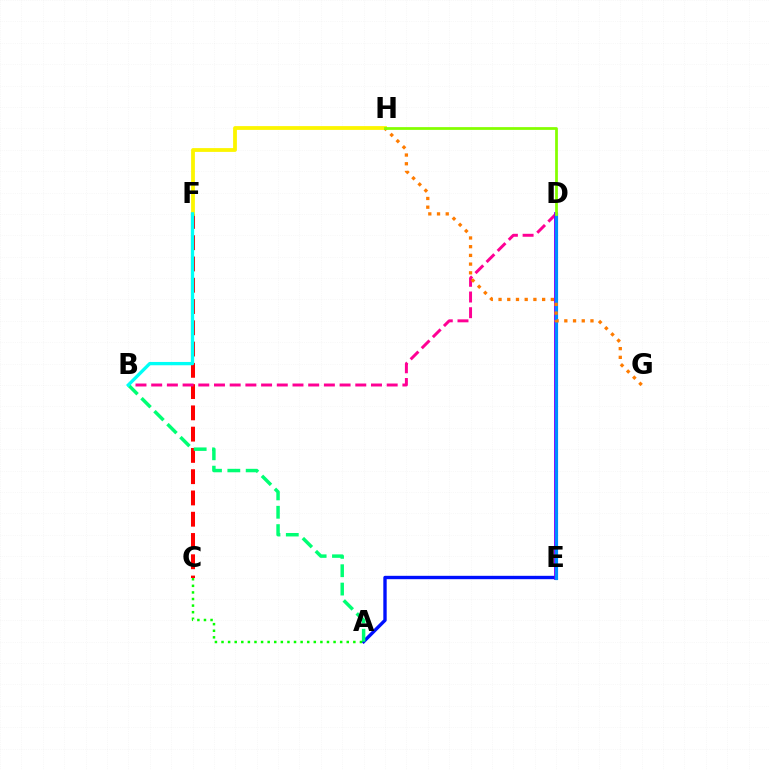{('C', 'F'): [{'color': '#ff0000', 'line_style': 'dashed', 'thickness': 2.89}], ('D', 'E'): [{'color': '#ee00ff', 'line_style': 'solid', 'thickness': 2.69}, {'color': '#7200ff', 'line_style': 'solid', 'thickness': 2.54}, {'color': '#008cff', 'line_style': 'solid', 'thickness': 2.28}], ('A', 'E'): [{'color': '#0010ff', 'line_style': 'solid', 'thickness': 2.42}], ('B', 'D'): [{'color': '#ff0094', 'line_style': 'dashed', 'thickness': 2.13}], ('F', 'H'): [{'color': '#fcf500', 'line_style': 'solid', 'thickness': 2.73}], ('A', 'B'): [{'color': '#00ff74', 'line_style': 'dashed', 'thickness': 2.49}], ('A', 'C'): [{'color': '#08ff00', 'line_style': 'dotted', 'thickness': 1.79}], ('B', 'F'): [{'color': '#00fff6', 'line_style': 'solid', 'thickness': 2.39}], ('G', 'H'): [{'color': '#ff7c00', 'line_style': 'dotted', 'thickness': 2.37}], ('D', 'H'): [{'color': '#84ff00', 'line_style': 'solid', 'thickness': 1.98}]}